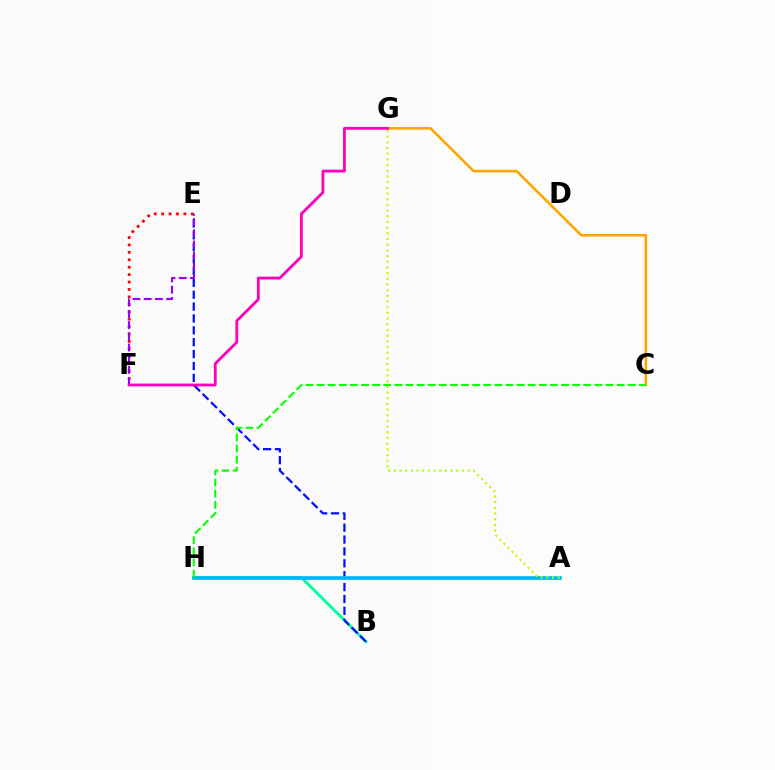{('B', 'H'): [{'color': '#00ff9d', 'line_style': 'solid', 'thickness': 2.1}], ('B', 'E'): [{'color': '#0010ff', 'line_style': 'dashed', 'thickness': 1.61}], ('E', 'F'): [{'color': '#ff0000', 'line_style': 'dotted', 'thickness': 2.02}, {'color': '#9b00ff', 'line_style': 'dashed', 'thickness': 1.52}], ('C', 'G'): [{'color': '#ffa500', 'line_style': 'solid', 'thickness': 1.86}], ('A', 'H'): [{'color': '#00b5ff', 'line_style': 'solid', 'thickness': 2.64}], ('A', 'G'): [{'color': '#b3ff00', 'line_style': 'dotted', 'thickness': 1.54}], ('C', 'H'): [{'color': '#08ff00', 'line_style': 'dashed', 'thickness': 1.51}], ('F', 'G'): [{'color': '#ff00bd', 'line_style': 'solid', 'thickness': 2.03}]}